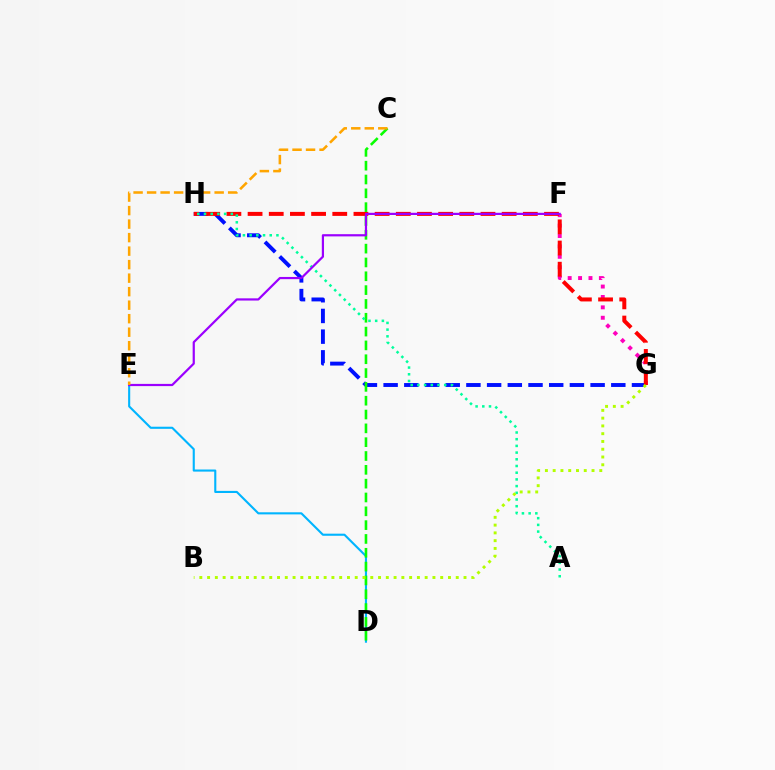{('F', 'G'): [{'color': '#ff00bd', 'line_style': 'dotted', 'thickness': 2.83}], ('G', 'H'): [{'color': '#0010ff', 'line_style': 'dashed', 'thickness': 2.81}, {'color': '#ff0000', 'line_style': 'dashed', 'thickness': 2.88}], ('D', 'E'): [{'color': '#00b5ff', 'line_style': 'solid', 'thickness': 1.52}], ('C', 'D'): [{'color': '#08ff00', 'line_style': 'dashed', 'thickness': 1.88}], ('A', 'H'): [{'color': '#00ff9d', 'line_style': 'dotted', 'thickness': 1.82}], ('E', 'F'): [{'color': '#9b00ff', 'line_style': 'solid', 'thickness': 1.59}], ('B', 'G'): [{'color': '#b3ff00', 'line_style': 'dotted', 'thickness': 2.11}], ('C', 'E'): [{'color': '#ffa500', 'line_style': 'dashed', 'thickness': 1.84}]}